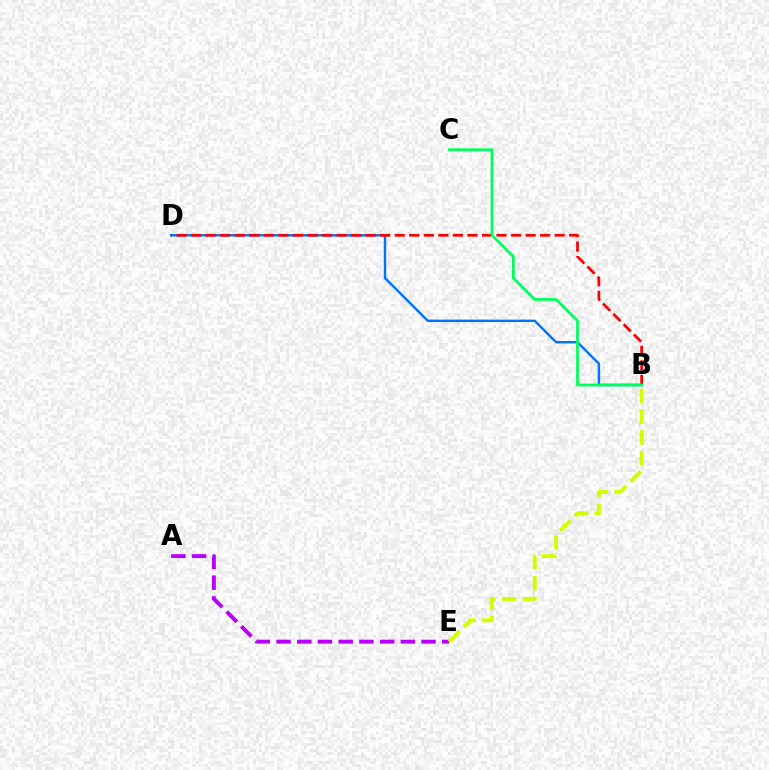{('B', 'D'): [{'color': '#0074ff', 'line_style': 'solid', 'thickness': 1.74}, {'color': '#ff0000', 'line_style': 'dashed', 'thickness': 1.98}], ('A', 'E'): [{'color': '#b900ff', 'line_style': 'dashed', 'thickness': 2.81}], ('B', 'C'): [{'color': '#00ff5c', 'line_style': 'solid', 'thickness': 1.98}], ('B', 'E'): [{'color': '#d1ff00', 'line_style': 'dashed', 'thickness': 2.81}]}